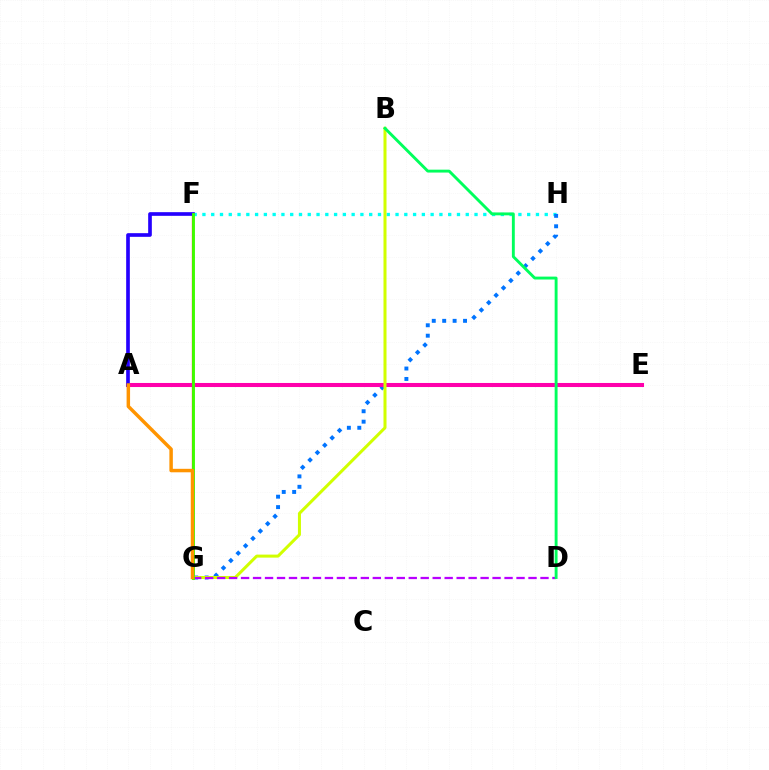{('F', 'H'): [{'color': '#00fff6', 'line_style': 'dotted', 'thickness': 2.38}], ('F', 'G'): [{'color': '#ff0000', 'line_style': 'solid', 'thickness': 1.62}, {'color': '#3dff00', 'line_style': 'solid', 'thickness': 2.08}], ('G', 'H'): [{'color': '#0074ff', 'line_style': 'dotted', 'thickness': 2.83}], ('A', 'E'): [{'color': '#ff00ac', 'line_style': 'solid', 'thickness': 2.92}], ('B', 'G'): [{'color': '#d1ff00', 'line_style': 'solid', 'thickness': 2.18}], ('A', 'F'): [{'color': '#2500ff', 'line_style': 'solid', 'thickness': 2.64}], ('D', 'G'): [{'color': '#b900ff', 'line_style': 'dashed', 'thickness': 1.63}], ('B', 'D'): [{'color': '#00ff5c', 'line_style': 'solid', 'thickness': 2.09}], ('A', 'G'): [{'color': '#ff9400', 'line_style': 'solid', 'thickness': 2.5}]}